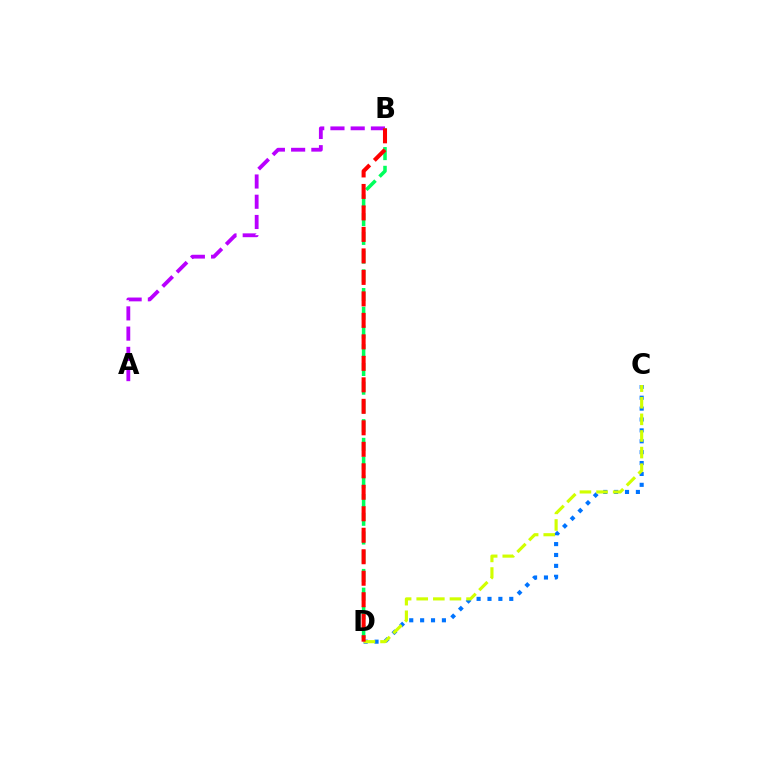{('C', 'D'): [{'color': '#0074ff', 'line_style': 'dotted', 'thickness': 2.96}, {'color': '#d1ff00', 'line_style': 'dashed', 'thickness': 2.26}], ('A', 'B'): [{'color': '#b900ff', 'line_style': 'dashed', 'thickness': 2.75}], ('B', 'D'): [{'color': '#00ff5c', 'line_style': 'dashed', 'thickness': 2.54}, {'color': '#ff0000', 'line_style': 'dashed', 'thickness': 2.92}]}